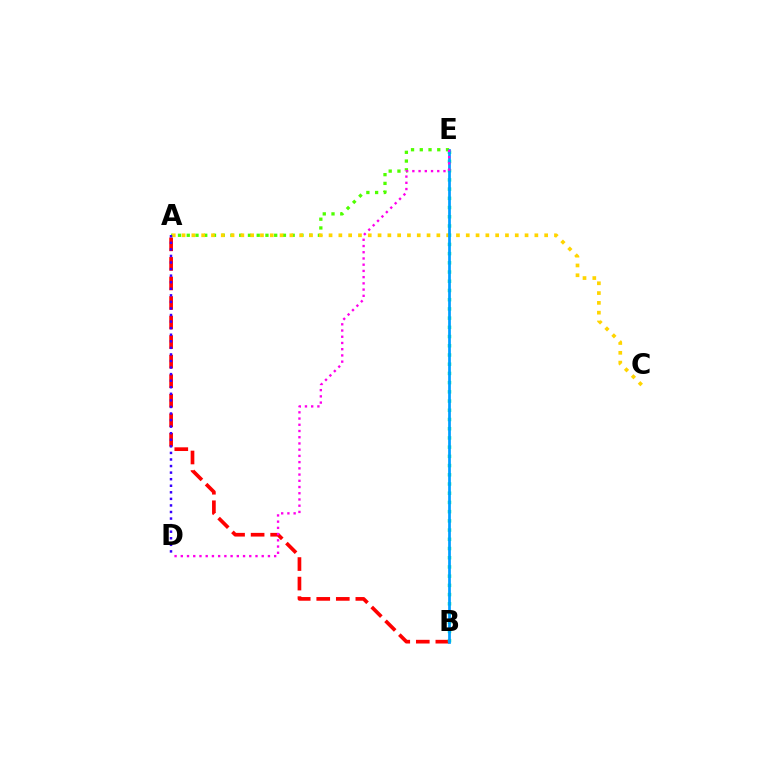{('A', 'B'): [{'color': '#ff0000', 'line_style': 'dashed', 'thickness': 2.66}], ('B', 'E'): [{'color': '#00ff86', 'line_style': 'dotted', 'thickness': 2.5}, {'color': '#009eff', 'line_style': 'solid', 'thickness': 1.98}], ('A', 'E'): [{'color': '#4fff00', 'line_style': 'dotted', 'thickness': 2.38}], ('A', 'C'): [{'color': '#ffd500', 'line_style': 'dotted', 'thickness': 2.66}], ('A', 'D'): [{'color': '#3700ff', 'line_style': 'dotted', 'thickness': 1.78}], ('D', 'E'): [{'color': '#ff00ed', 'line_style': 'dotted', 'thickness': 1.69}]}